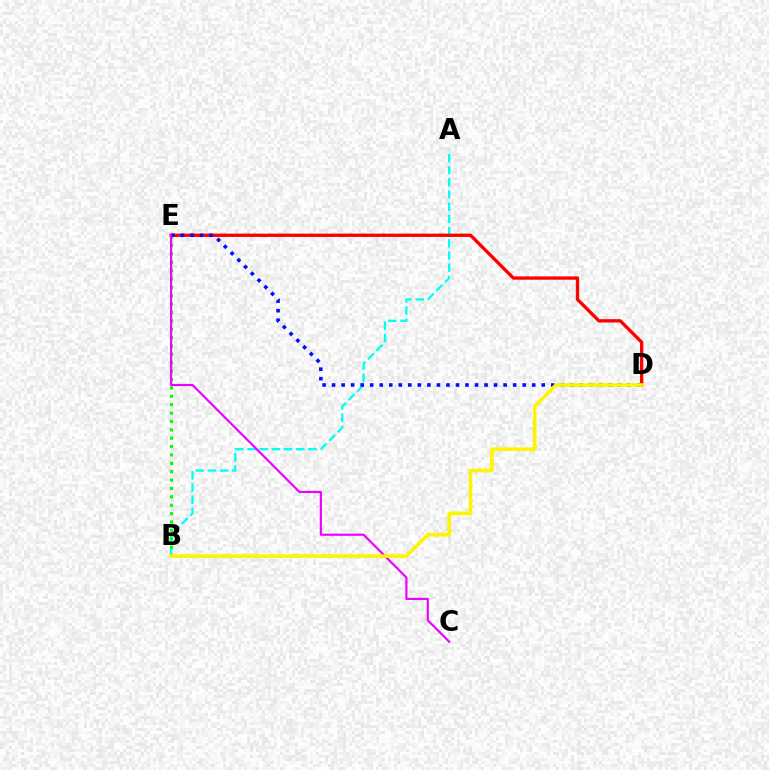{('A', 'B'): [{'color': '#00fff6', 'line_style': 'dashed', 'thickness': 1.66}], ('B', 'E'): [{'color': '#08ff00', 'line_style': 'dotted', 'thickness': 2.28}], ('D', 'E'): [{'color': '#ff0000', 'line_style': 'solid', 'thickness': 2.39}, {'color': '#0010ff', 'line_style': 'dotted', 'thickness': 2.59}], ('C', 'E'): [{'color': '#ee00ff', 'line_style': 'solid', 'thickness': 1.56}], ('B', 'D'): [{'color': '#fcf500', 'line_style': 'solid', 'thickness': 2.59}]}